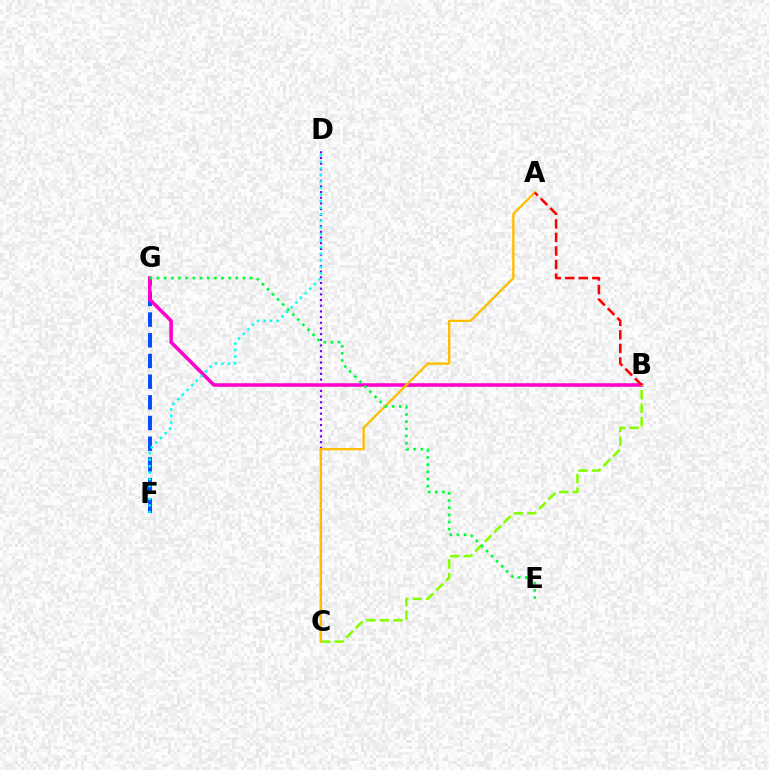{('C', 'D'): [{'color': '#7200ff', 'line_style': 'dotted', 'thickness': 1.54}], ('F', 'G'): [{'color': '#004bff', 'line_style': 'dashed', 'thickness': 2.81}], ('B', 'G'): [{'color': '#ff00cf', 'line_style': 'solid', 'thickness': 2.55}], ('D', 'F'): [{'color': '#00fff6', 'line_style': 'dotted', 'thickness': 1.78}], ('B', 'C'): [{'color': '#84ff00', 'line_style': 'dashed', 'thickness': 1.84}], ('A', 'C'): [{'color': '#ffbd00', 'line_style': 'solid', 'thickness': 1.69}], ('A', 'B'): [{'color': '#ff0000', 'line_style': 'dashed', 'thickness': 1.84}], ('E', 'G'): [{'color': '#00ff39', 'line_style': 'dotted', 'thickness': 1.94}]}